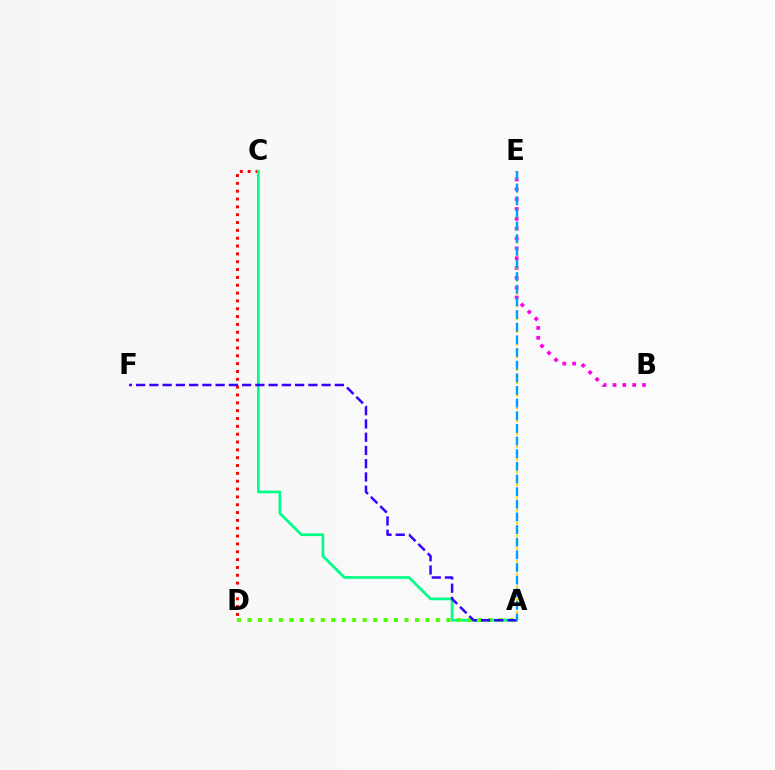{('C', 'D'): [{'color': '#ff0000', 'line_style': 'dotted', 'thickness': 2.13}], ('A', 'C'): [{'color': '#00ff86', 'line_style': 'solid', 'thickness': 1.95}], ('B', 'E'): [{'color': '#ff00ed', 'line_style': 'dotted', 'thickness': 2.67}], ('A', 'D'): [{'color': '#4fff00', 'line_style': 'dotted', 'thickness': 2.84}], ('A', 'F'): [{'color': '#3700ff', 'line_style': 'dashed', 'thickness': 1.8}], ('A', 'E'): [{'color': '#ffd500', 'line_style': 'dotted', 'thickness': 1.73}, {'color': '#009eff', 'line_style': 'dashed', 'thickness': 1.72}]}